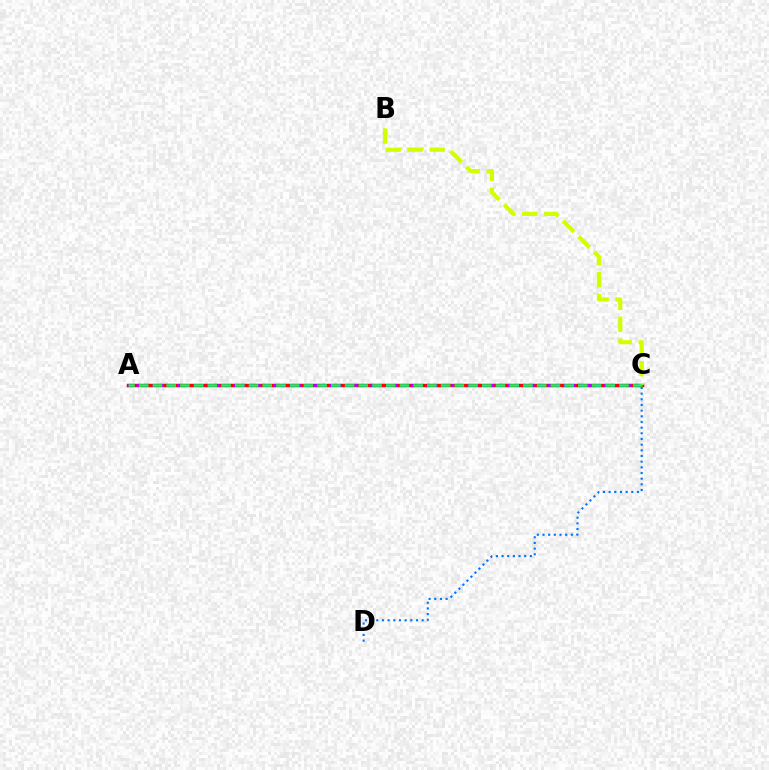{('A', 'C'): [{'color': '#ff0000', 'line_style': 'solid', 'thickness': 2.5}, {'color': '#b900ff', 'line_style': 'dotted', 'thickness': 2.19}, {'color': '#00ff5c', 'line_style': 'dashed', 'thickness': 1.86}], ('B', 'C'): [{'color': '#d1ff00', 'line_style': 'dashed', 'thickness': 2.98}], ('C', 'D'): [{'color': '#0074ff', 'line_style': 'dotted', 'thickness': 1.54}]}